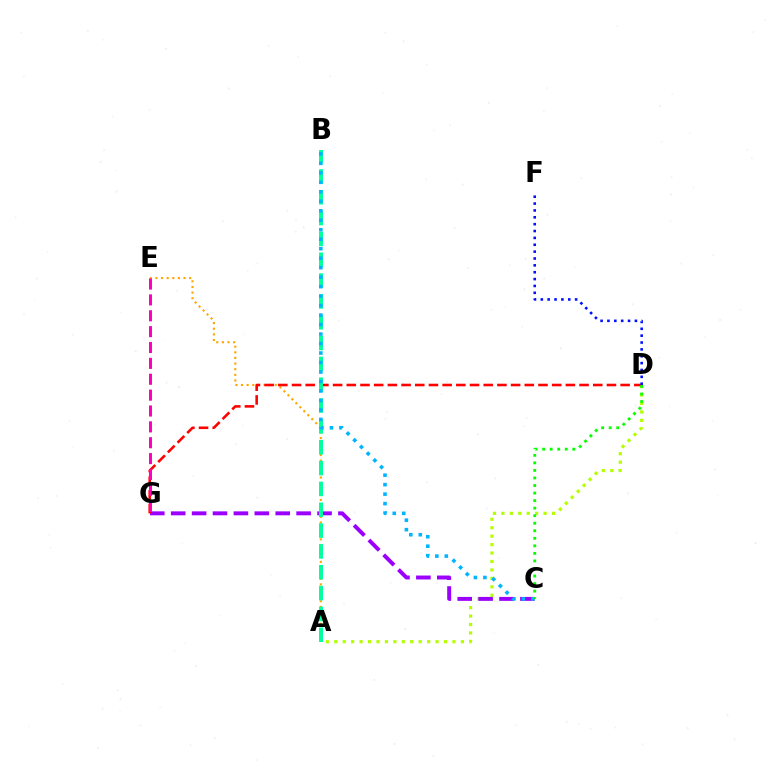{('A', 'D'): [{'color': '#b3ff00', 'line_style': 'dotted', 'thickness': 2.29}], ('A', 'E'): [{'color': '#ffa500', 'line_style': 'dotted', 'thickness': 1.53}], ('C', 'G'): [{'color': '#9b00ff', 'line_style': 'dashed', 'thickness': 2.84}], ('D', 'G'): [{'color': '#ff0000', 'line_style': 'dashed', 'thickness': 1.86}], ('A', 'B'): [{'color': '#00ff9d', 'line_style': 'dashed', 'thickness': 2.83}], ('E', 'G'): [{'color': '#ff00bd', 'line_style': 'dashed', 'thickness': 2.16}], ('B', 'C'): [{'color': '#00b5ff', 'line_style': 'dotted', 'thickness': 2.58}], ('D', 'F'): [{'color': '#0010ff', 'line_style': 'dotted', 'thickness': 1.86}], ('C', 'D'): [{'color': '#08ff00', 'line_style': 'dotted', 'thickness': 2.05}]}